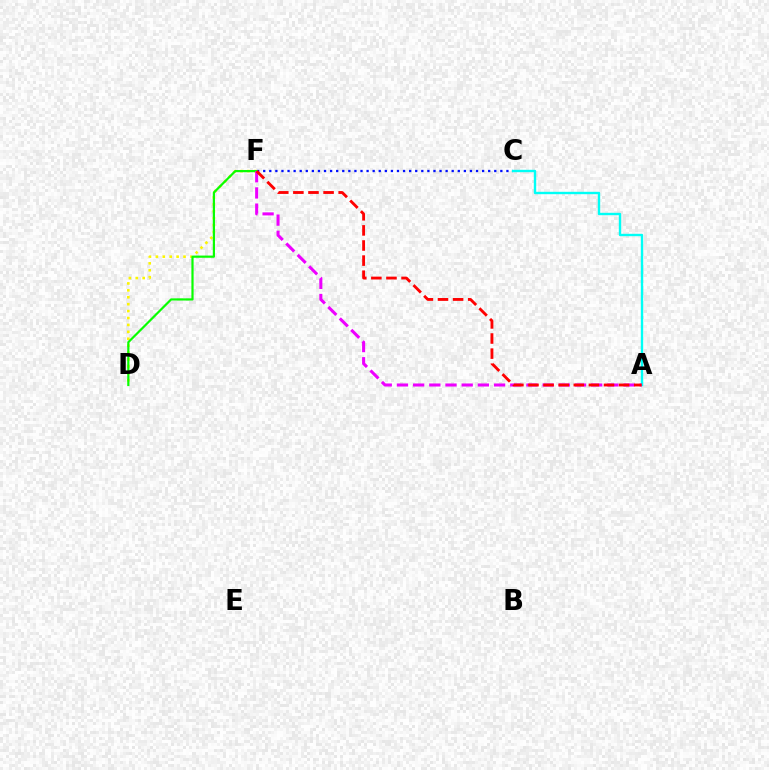{('D', 'F'): [{'color': '#fcf500', 'line_style': 'dotted', 'thickness': 1.88}, {'color': '#08ff00', 'line_style': 'solid', 'thickness': 1.58}], ('C', 'F'): [{'color': '#0010ff', 'line_style': 'dotted', 'thickness': 1.65}], ('A', 'C'): [{'color': '#00fff6', 'line_style': 'solid', 'thickness': 1.72}], ('A', 'F'): [{'color': '#ee00ff', 'line_style': 'dashed', 'thickness': 2.2}, {'color': '#ff0000', 'line_style': 'dashed', 'thickness': 2.05}]}